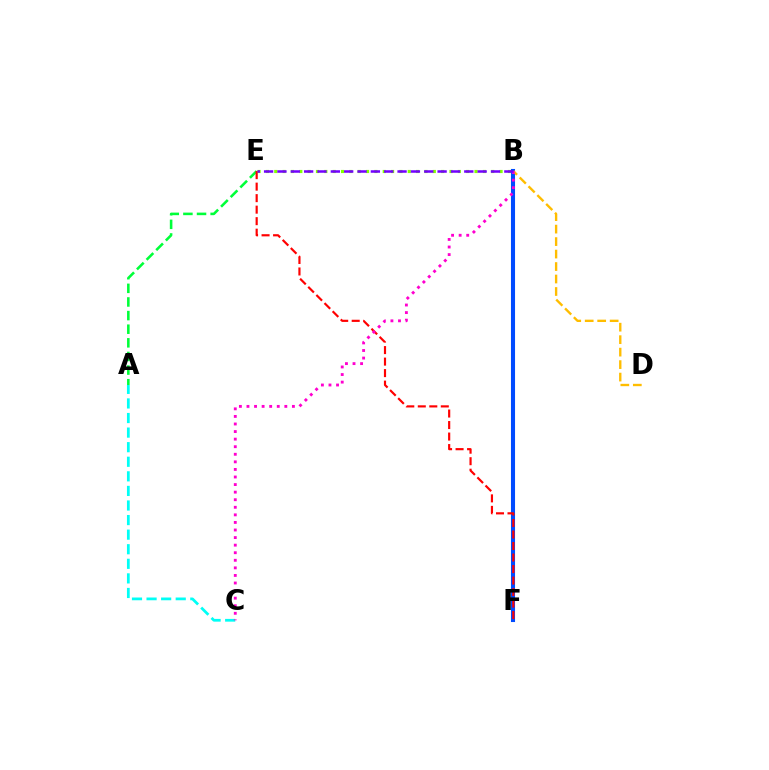{('A', 'E'): [{'color': '#00ff39', 'line_style': 'dashed', 'thickness': 1.85}], ('B', 'F'): [{'color': '#004bff', 'line_style': 'solid', 'thickness': 2.94}], ('B', 'E'): [{'color': '#84ff00', 'line_style': 'dotted', 'thickness': 2.27}, {'color': '#7200ff', 'line_style': 'dashed', 'thickness': 1.81}], ('A', 'C'): [{'color': '#00fff6', 'line_style': 'dashed', 'thickness': 1.98}], ('B', 'D'): [{'color': '#ffbd00', 'line_style': 'dashed', 'thickness': 1.69}], ('E', 'F'): [{'color': '#ff0000', 'line_style': 'dashed', 'thickness': 1.56}], ('B', 'C'): [{'color': '#ff00cf', 'line_style': 'dotted', 'thickness': 2.06}]}